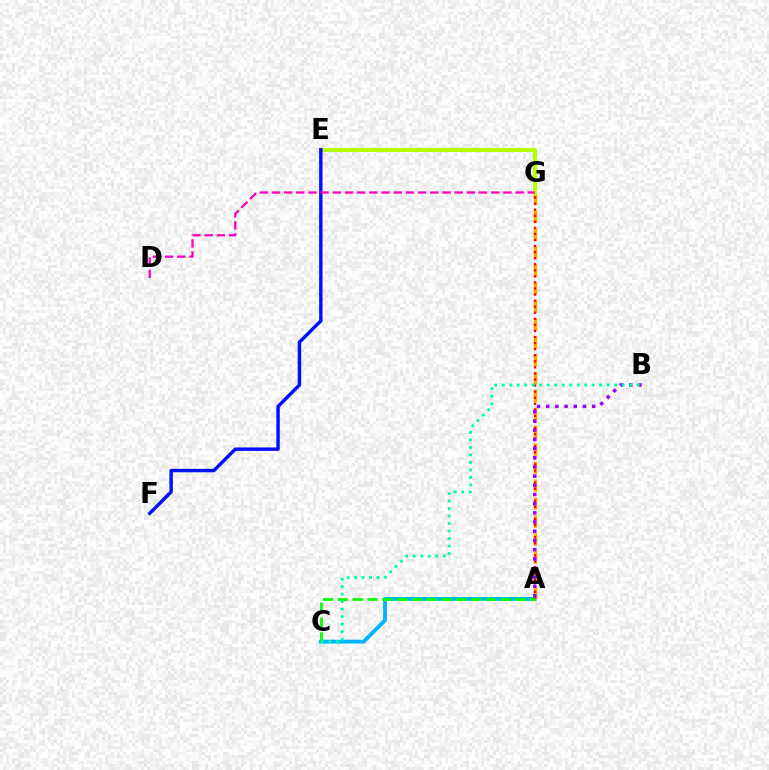{('A', 'C'): [{'color': '#00b5ff', 'line_style': 'solid', 'thickness': 2.75}, {'color': '#08ff00', 'line_style': 'dashed', 'thickness': 2.01}], ('A', 'G'): [{'color': '#ffa500', 'line_style': 'dashed', 'thickness': 2.43}, {'color': '#ff0000', 'line_style': 'dotted', 'thickness': 1.65}], ('E', 'G'): [{'color': '#b3ff00', 'line_style': 'solid', 'thickness': 2.92}], ('E', 'F'): [{'color': '#0010ff', 'line_style': 'solid', 'thickness': 2.47}], ('A', 'B'): [{'color': '#9b00ff', 'line_style': 'dotted', 'thickness': 2.5}], ('D', 'G'): [{'color': '#ff00bd', 'line_style': 'dashed', 'thickness': 1.66}], ('B', 'C'): [{'color': '#00ff9d', 'line_style': 'dotted', 'thickness': 2.04}]}